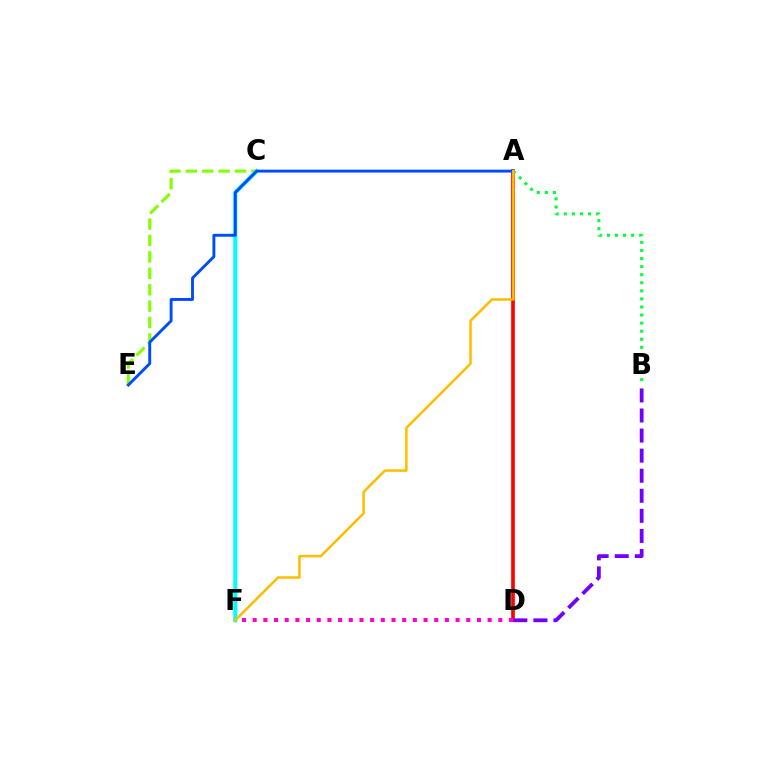{('A', 'D'): [{'color': '#ff0000', 'line_style': 'solid', 'thickness': 2.64}], ('D', 'F'): [{'color': '#ff00cf', 'line_style': 'dotted', 'thickness': 2.9}], ('B', 'D'): [{'color': '#7200ff', 'line_style': 'dashed', 'thickness': 2.73}], ('C', 'E'): [{'color': '#84ff00', 'line_style': 'dashed', 'thickness': 2.23}], ('C', 'F'): [{'color': '#00fff6', 'line_style': 'solid', 'thickness': 2.93}], ('A', 'E'): [{'color': '#004bff', 'line_style': 'solid', 'thickness': 2.09}], ('A', 'B'): [{'color': '#00ff39', 'line_style': 'dotted', 'thickness': 2.19}], ('A', 'F'): [{'color': '#ffbd00', 'line_style': 'solid', 'thickness': 1.81}]}